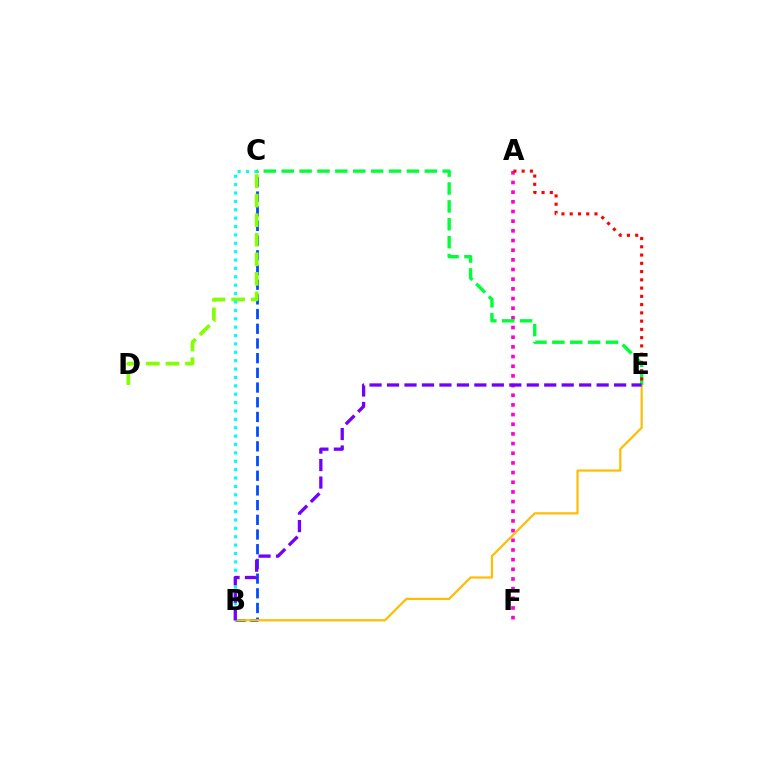{('B', 'C'): [{'color': '#004bff', 'line_style': 'dashed', 'thickness': 2.0}, {'color': '#00fff6', 'line_style': 'dotted', 'thickness': 2.28}], ('A', 'F'): [{'color': '#ff00cf', 'line_style': 'dotted', 'thickness': 2.63}], ('C', 'D'): [{'color': '#84ff00', 'line_style': 'dashed', 'thickness': 2.66}], ('B', 'E'): [{'color': '#ffbd00', 'line_style': 'solid', 'thickness': 1.59}, {'color': '#7200ff', 'line_style': 'dashed', 'thickness': 2.37}], ('C', 'E'): [{'color': '#00ff39', 'line_style': 'dashed', 'thickness': 2.43}], ('A', 'E'): [{'color': '#ff0000', 'line_style': 'dotted', 'thickness': 2.24}]}